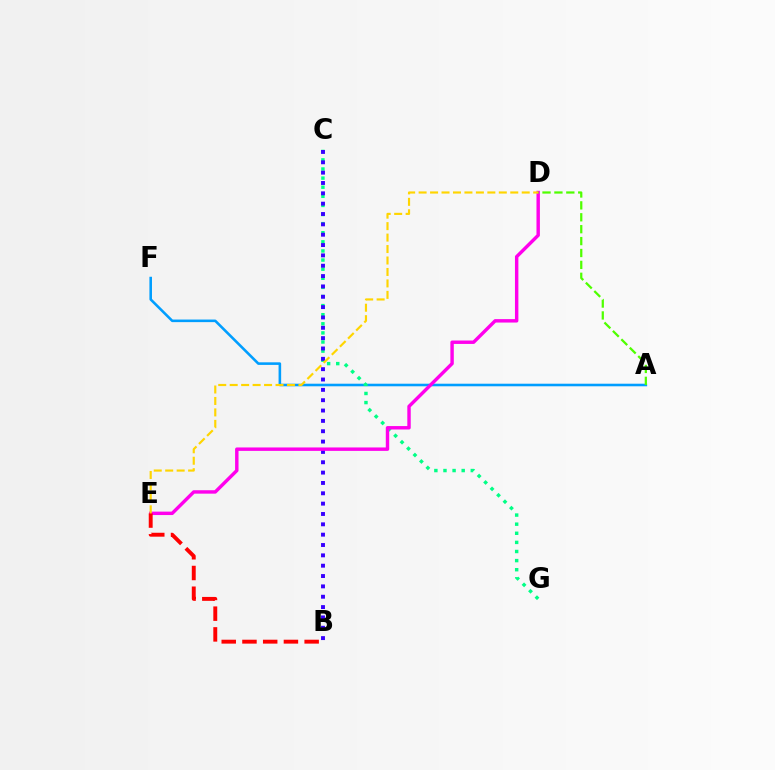{('A', 'F'): [{'color': '#009eff', 'line_style': 'solid', 'thickness': 1.86}], ('C', 'G'): [{'color': '#00ff86', 'line_style': 'dotted', 'thickness': 2.47}], ('B', 'C'): [{'color': '#3700ff', 'line_style': 'dotted', 'thickness': 2.81}], ('D', 'E'): [{'color': '#ff00ed', 'line_style': 'solid', 'thickness': 2.47}, {'color': '#ffd500', 'line_style': 'dashed', 'thickness': 1.56}], ('A', 'D'): [{'color': '#4fff00', 'line_style': 'dashed', 'thickness': 1.62}], ('B', 'E'): [{'color': '#ff0000', 'line_style': 'dashed', 'thickness': 2.82}]}